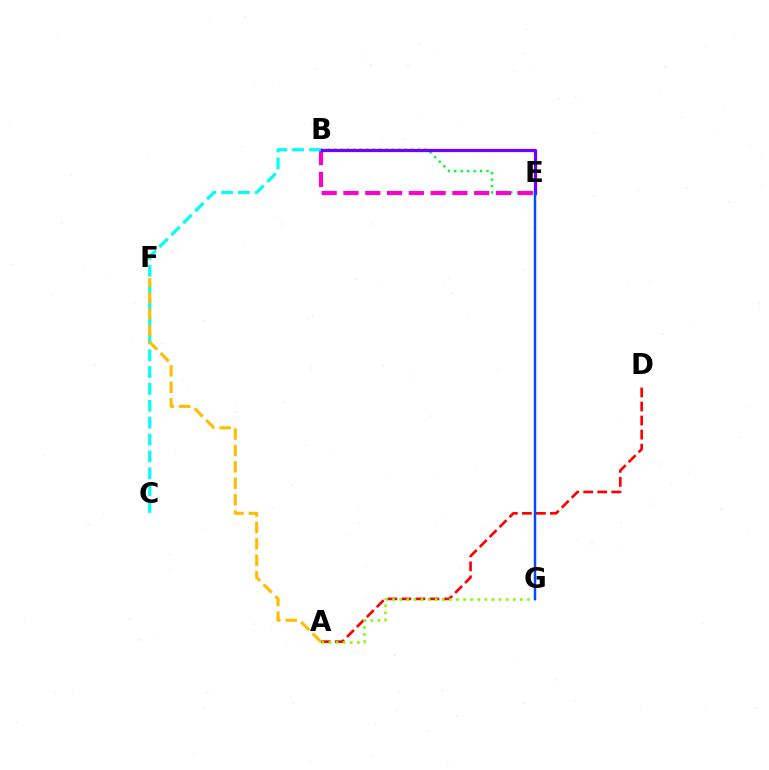{('B', 'E'): [{'color': '#00ff39', 'line_style': 'dotted', 'thickness': 1.75}, {'color': '#ff00cf', 'line_style': 'dashed', 'thickness': 2.96}, {'color': '#7200ff', 'line_style': 'solid', 'thickness': 2.35}], ('A', 'D'): [{'color': '#ff0000', 'line_style': 'dashed', 'thickness': 1.91}], ('A', 'G'): [{'color': '#84ff00', 'line_style': 'dotted', 'thickness': 1.93}], ('B', 'C'): [{'color': '#00fff6', 'line_style': 'dashed', 'thickness': 2.29}], ('A', 'F'): [{'color': '#ffbd00', 'line_style': 'dashed', 'thickness': 2.23}], ('E', 'G'): [{'color': '#004bff', 'line_style': 'solid', 'thickness': 1.77}]}